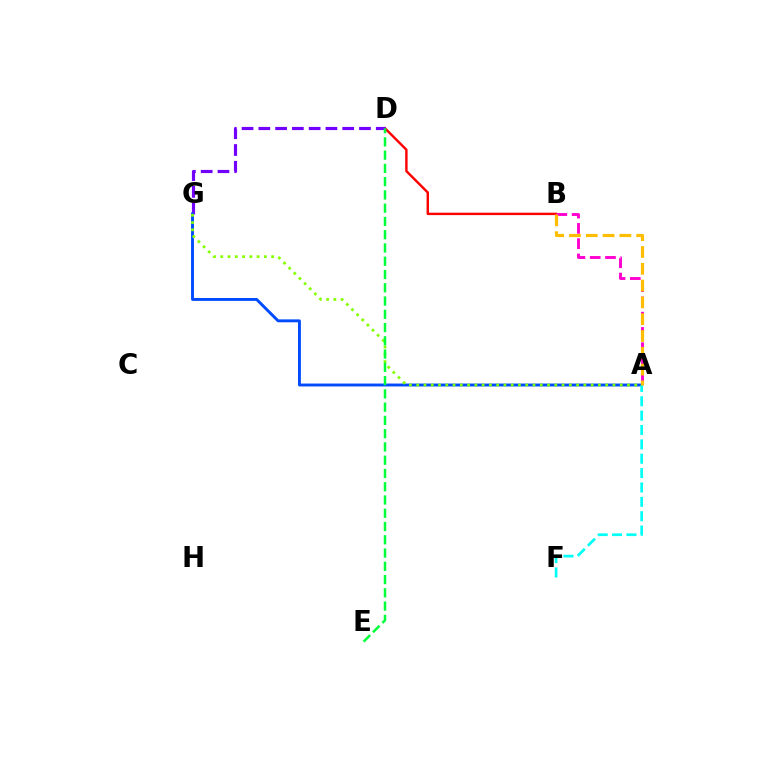{('B', 'D'): [{'color': '#ff0000', 'line_style': 'solid', 'thickness': 1.74}], ('D', 'G'): [{'color': '#7200ff', 'line_style': 'dashed', 'thickness': 2.28}], ('A', 'G'): [{'color': '#004bff', 'line_style': 'solid', 'thickness': 2.09}, {'color': '#84ff00', 'line_style': 'dotted', 'thickness': 1.97}], ('A', 'F'): [{'color': '#00fff6', 'line_style': 'dashed', 'thickness': 1.95}], ('A', 'B'): [{'color': '#ff00cf', 'line_style': 'dashed', 'thickness': 2.08}, {'color': '#ffbd00', 'line_style': 'dashed', 'thickness': 2.28}], ('D', 'E'): [{'color': '#00ff39', 'line_style': 'dashed', 'thickness': 1.8}]}